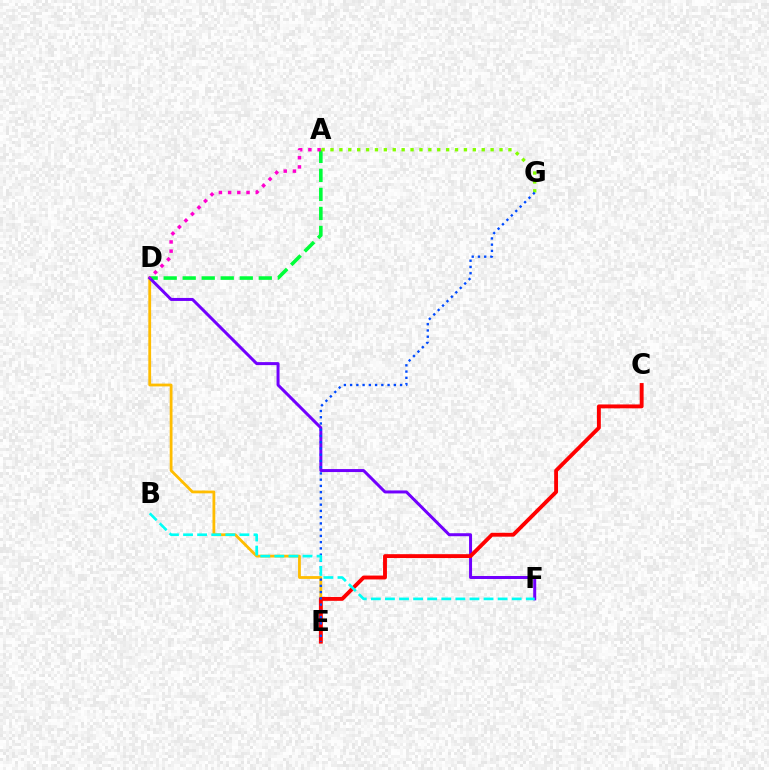{('A', 'D'): [{'color': '#00ff39', 'line_style': 'dashed', 'thickness': 2.58}, {'color': '#ff00cf', 'line_style': 'dotted', 'thickness': 2.5}], ('D', 'E'): [{'color': '#ffbd00', 'line_style': 'solid', 'thickness': 2.01}], ('A', 'G'): [{'color': '#84ff00', 'line_style': 'dotted', 'thickness': 2.42}], ('D', 'F'): [{'color': '#7200ff', 'line_style': 'solid', 'thickness': 2.16}], ('C', 'E'): [{'color': '#ff0000', 'line_style': 'solid', 'thickness': 2.79}], ('E', 'G'): [{'color': '#004bff', 'line_style': 'dotted', 'thickness': 1.7}], ('B', 'F'): [{'color': '#00fff6', 'line_style': 'dashed', 'thickness': 1.91}]}